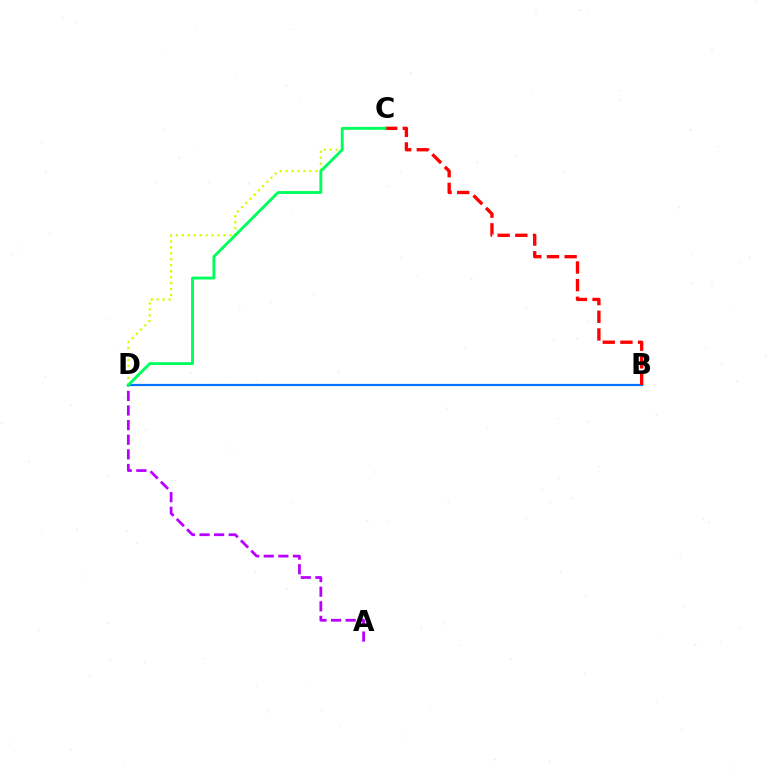{('B', 'D'): [{'color': '#0074ff', 'line_style': 'solid', 'thickness': 1.6}], ('C', 'D'): [{'color': '#d1ff00', 'line_style': 'dotted', 'thickness': 1.62}, {'color': '#00ff5c', 'line_style': 'solid', 'thickness': 2.07}], ('A', 'D'): [{'color': '#b900ff', 'line_style': 'dashed', 'thickness': 1.98}], ('B', 'C'): [{'color': '#ff0000', 'line_style': 'dashed', 'thickness': 2.4}]}